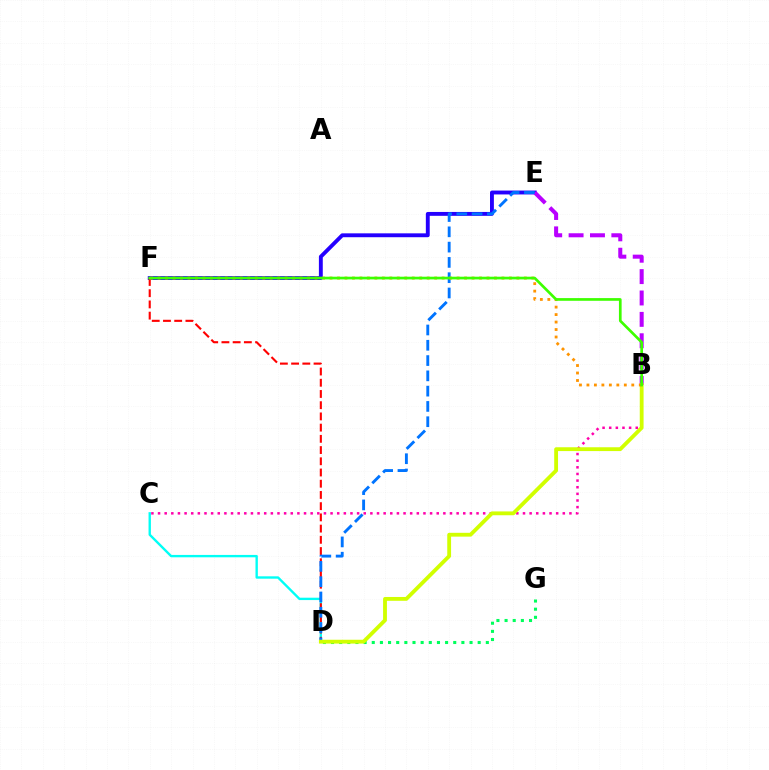{('E', 'F'): [{'color': '#2500ff', 'line_style': 'solid', 'thickness': 2.79}], ('B', 'E'): [{'color': '#b900ff', 'line_style': 'dashed', 'thickness': 2.9}], ('C', 'D'): [{'color': '#00fff6', 'line_style': 'solid', 'thickness': 1.71}], ('D', 'G'): [{'color': '#00ff5c', 'line_style': 'dotted', 'thickness': 2.21}], ('D', 'F'): [{'color': '#ff0000', 'line_style': 'dashed', 'thickness': 1.52}], ('D', 'E'): [{'color': '#0074ff', 'line_style': 'dashed', 'thickness': 2.08}], ('B', 'C'): [{'color': '#ff00ac', 'line_style': 'dotted', 'thickness': 1.8}], ('B', 'D'): [{'color': '#d1ff00', 'line_style': 'solid', 'thickness': 2.75}], ('B', 'F'): [{'color': '#ff9400', 'line_style': 'dotted', 'thickness': 2.03}, {'color': '#3dff00', 'line_style': 'solid', 'thickness': 1.94}]}